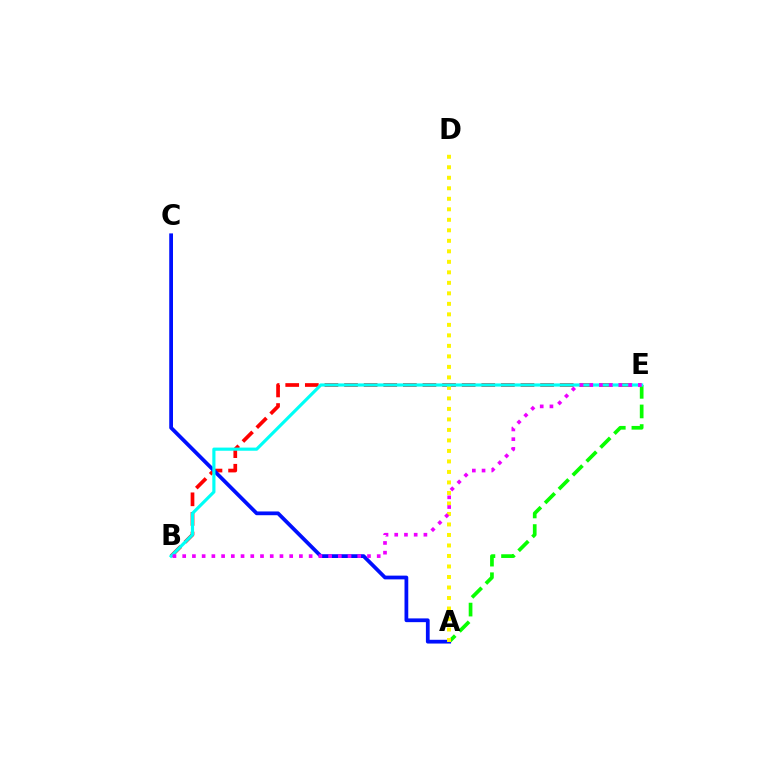{('A', 'E'): [{'color': '#08ff00', 'line_style': 'dashed', 'thickness': 2.66}], ('B', 'E'): [{'color': '#ff0000', 'line_style': 'dashed', 'thickness': 2.66}, {'color': '#00fff6', 'line_style': 'solid', 'thickness': 2.27}, {'color': '#ee00ff', 'line_style': 'dotted', 'thickness': 2.64}], ('A', 'C'): [{'color': '#0010ff', 'line_style': 'solid', 'thickness': 2.71}], ('A', 'D'): [{'color': '#fcf500', 'line_style': 'dotted', 'thickness': 2.85}]}